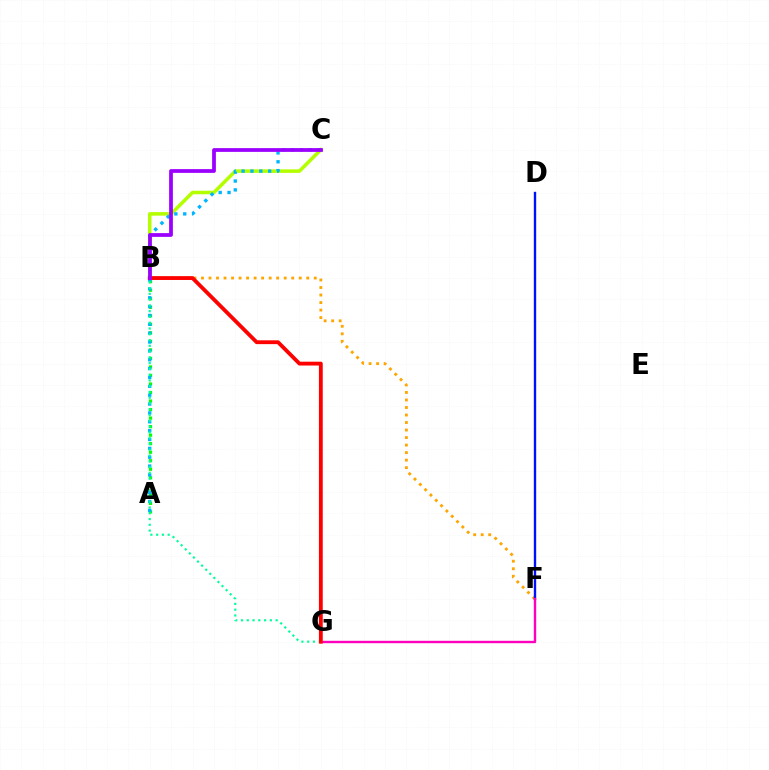{('B', 'F'): [{'color': '#ffa500', 'line_style': 'dotted', 'thickness': 2.04}], ('A', 'B'): [{'color': '#08ff00', 'line_style': 'dotted', 'thickness': 2.32}], ('B', 'C'): [{'color': '#b3ff00', 'line_style': 'solid', 'thickness': 2.54}, {'color': '#9b00ff', 'line_style': 'solid', 'thickness': 2.71}], ('A', 'C'): [{'color': '#00b5ff', 'line_style': 'dotted', 'thickness': 2.41}], ('D', 'F'): [{'color': '#0010ff', 'line_style': 'solid', 'thickness': 1.71}], ('F', 'G'): [{'color': '#ff00bd', 'line_style': 'solid', 'thickness': 1.72}], ('B', 'G'): [{'color': '#00ff9d', 'line_style': 'dotted', 'thickness': 1.57}, {'color': '#ff0000', 'line_style': 'solid', 'thickness': 2.75}]}